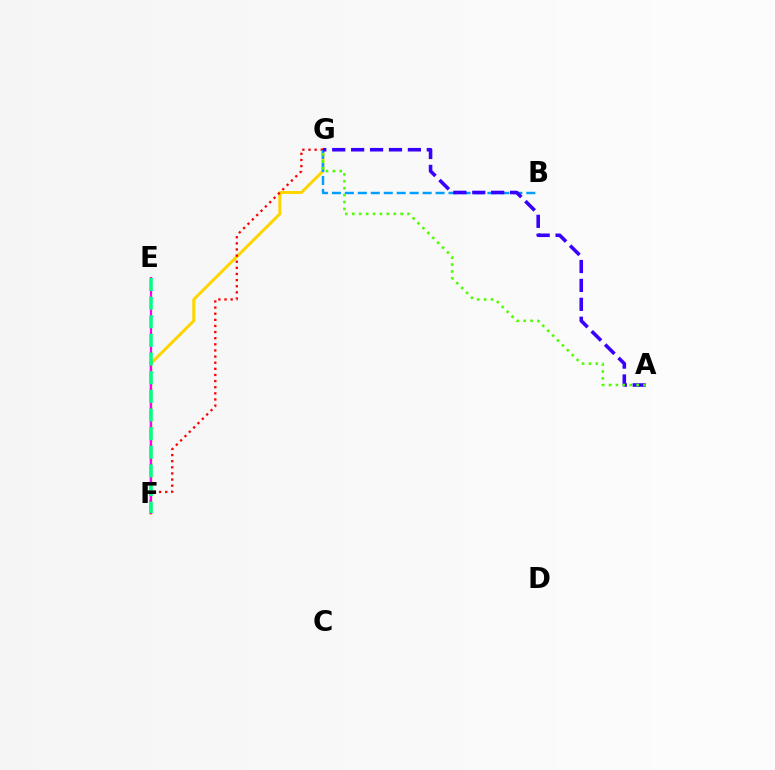{('F', 'G'): [{'color': '#ffd500', 'line_style': 'solid', 'thickness': 2.15}, {'color': '#ff0000', 'line_style': 'dotted', 'thickness': 1.66}], ('E', 'F'): [{'color': '#ff00ed', 'line_style': 'solid', 'thickness': 1.57}, {'color': '#00ff86', 'line_style': 'dashed', 'thickness': 2.53}], ('B', 'G'): [{'color': '#009eff', 'line_style': 'dashed', 'thickness': 1.76}], ('A', 'G'): [{'color': '#3700ff', 'line_style': 'dashed', 'thickness': 2.57}, {'color': '#4fff00', 'line_style': 'dotted', 'thickness': 1.88}]}